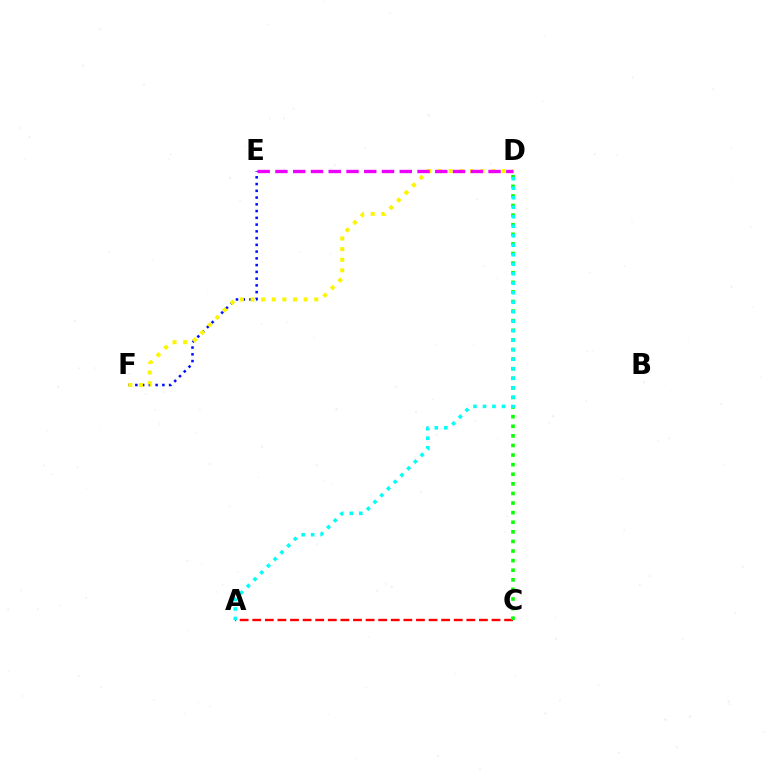{('E', 'F'): [{'color': '#0010ff', 'line_style': 'dotted', 'thickness': 1.83}], ('A', 'C'): [{'color': '#ff0000', 'line_style': 'dashed', 'thickness': 1.71}], ('C', 'D'): [{'color': '#08ff00', 'line_style': 'dotted', 'thickness': 2.61}], ('D', 'F'): [{'color': '#fcf500', 'line_style': 'dotted', 'thickness': 2.89}], ('D', 'E'): [{'color': '#ee00ff', 'line_style': 'dashed', 'thickness': 2.41}], ('A', 'D'): [{'color': '#00fff6', 'line_style': 'dotted', 'thickness': 2.58}]}